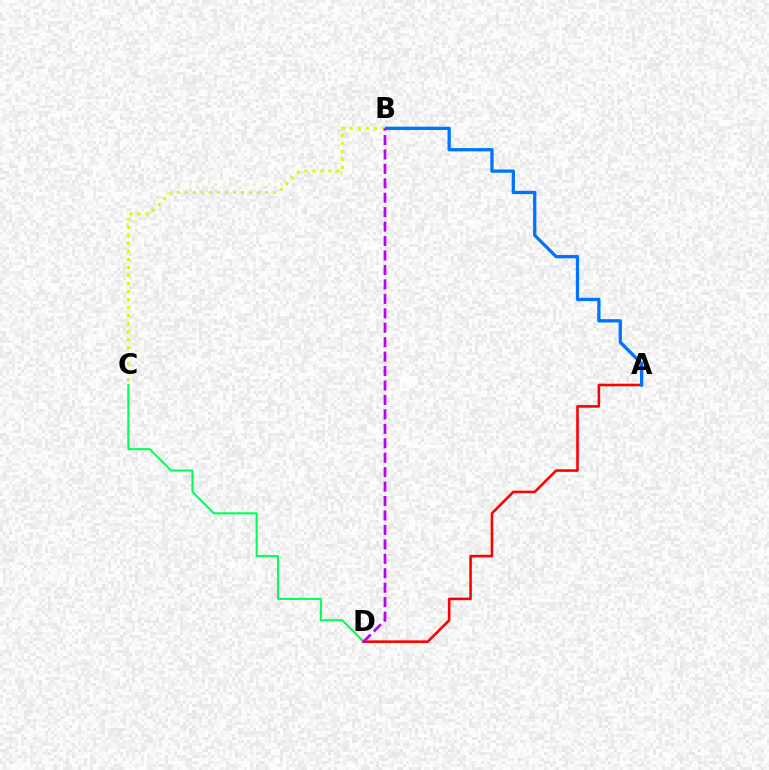{('C', 'D'): [{'color': '#00ff5c', 'line_style': 'solid', 'thickness': 1.5}], ('A', 'D'): [{'color': '#ff0000', 'line_style': 'solid', 'thickness': 1.87}], ('A', 'B'): [{'color': '#0074ff', 'line_style': 'solid', 'thickness': 2.37}], ('B', 'C'): [{'color': '#d1ff00', 'line_style': 'dotted', 'thickness': 2.18}], ('B', 'D'): [{'color': '#b900ff', 'line_style': 'dashed', 'thickness': 1.96}]}